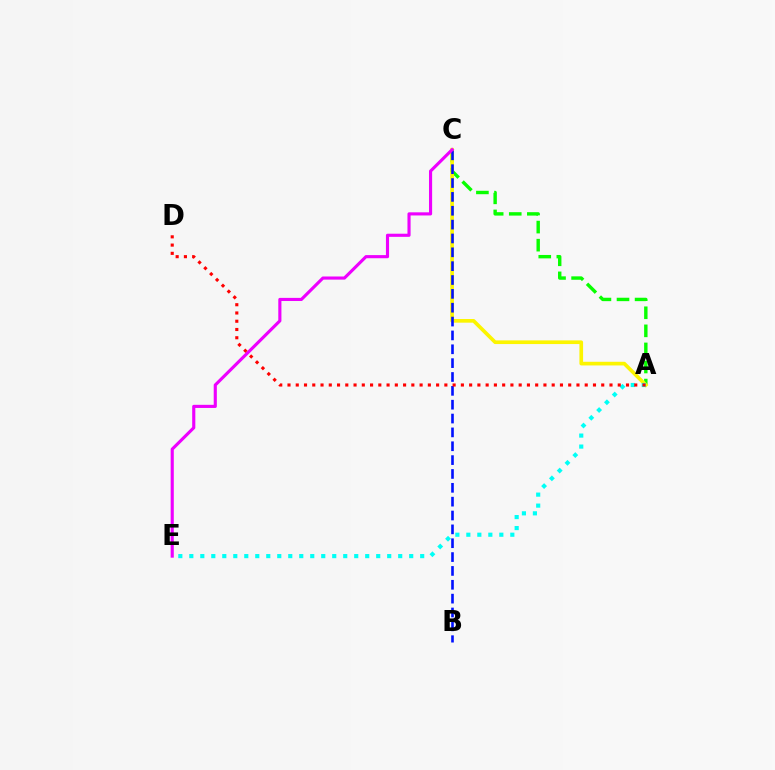{('A', 'C'): [{'color': '#08ff00', 'line_style': 'dashed', 'thickness': 2.46}, {'color': '#fcf500', 'line_style': 'solid', 'thickness': 2.64}], ('B', 'C'): [{'color': '#0010ff', 'line_style': 'dashed', 'thickness': 1.88}], ('C', 'E'): [{'color': '#ee00ff', 'line_style': 'solid', 'thickness': 2.25}], ('A', 'E'): [{'color': '#00fff6', 'line_style': 'dotted', 'thickness': 2.99}], ('A', 'D'): [{'color': '#ff0000', 'line_style': 'dotted', 'thickness': 2.24}]}